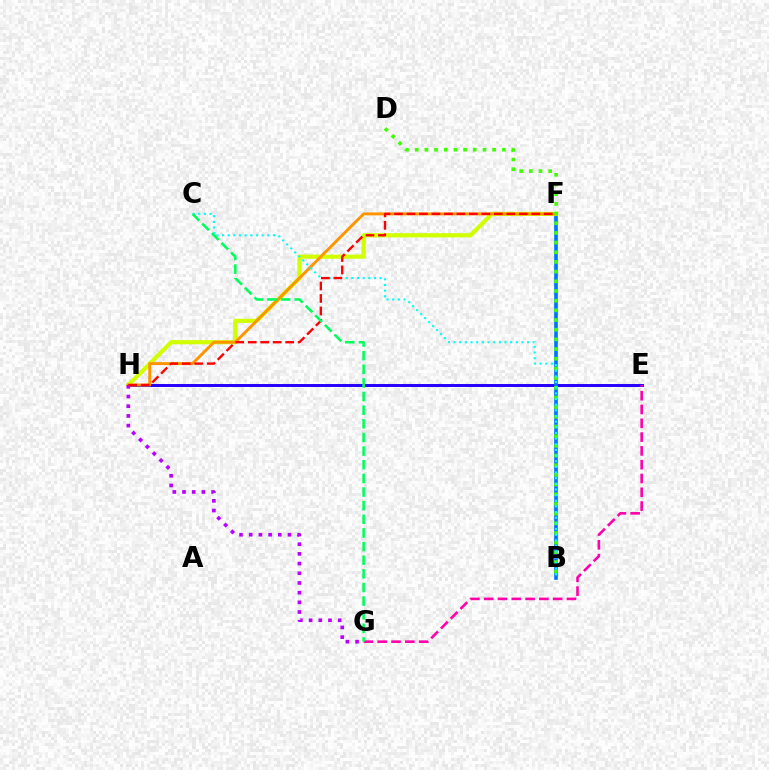{('E', 'H'): [{'color': '#2500ff', 'line_style': 'solid', 'thickness': 2.11}], ('B', 'F'): [{'color': '#0074ff', 'line_style': 'solid', 'thickness': 2.64}], ('F', 'H'): [{'color': '#d1ff00', 'line_style': 'solid', 'thickness': 3.0}, {'color': '#ff9400', 'line_style': 'solid', 'thickness': 2.11}, {'color': '#ff0000', 'line_style': 'dashed', 'thickness': 1.7}], ('E', 'G'): [{'color': '#ff00ac', 'line_style': 'dashed', 'thickness': 1.87}], ('B', 'D'): [{'color': '#3dff00', 'line_style': 'dotted', 'thickness': 2.63}], ('G', 'H'): [{'color': '#b900ff', 'line_style': 'dotted', 'thickness': 2.63}], ('B', 'C'): [{'color': '#00fff6', 'line_style': 'dotted', 'thickness': 1.54}], ('C', 'G'): [{'color': '#00ff5c', 'line_style': 'dashed', 'thickness': 1.85}]}